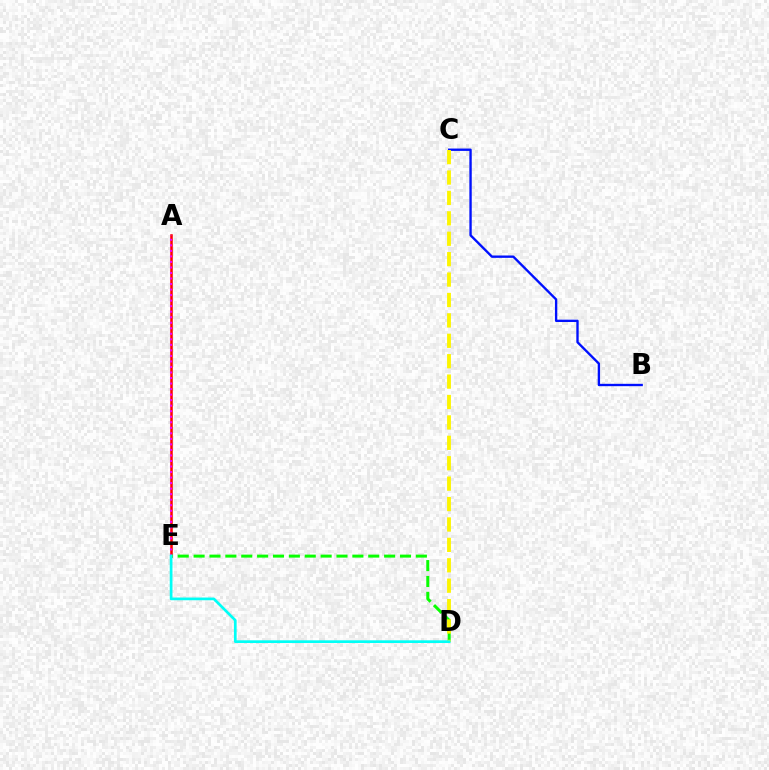{('A', 'E'): [{'color': '#ff0000', 'line_style': 'solid', 'thickness': 1.83}, {'color': '#ee00ff', 'line_style': 'dotted', 'thickness': 1.5}], ('D', 'E'): [{'color': '#08ff00', 'line_style': 'dashed', 'thickness': 2.16}, {'color': '#00fff6', 'line_style': 'solid', 'thickness': 1.95}], ('B', 'C'): [{'color': '#0010ff', 'line_style': 'solid', 'thickness': 1.7}], ('C', 'D'): [{'color': '#fcf500', 'line_style': 'dashed', 'thickness': 2.77}]}